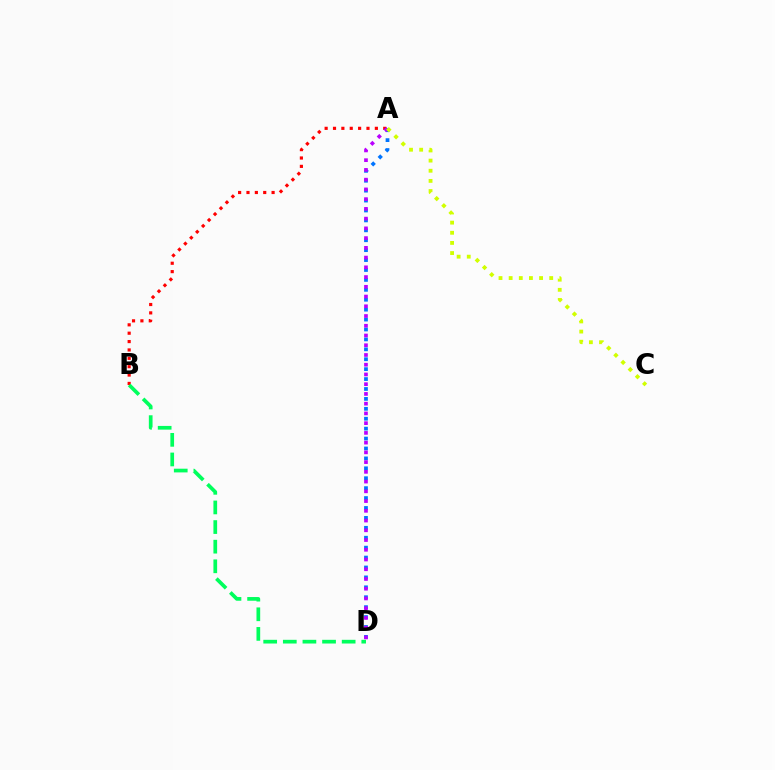{('A', 'D'): [{'color': '#0074ff', 'line_style': 'dotted', 'thickness': 2.69}, {'color': '#b900ff', 'line_style': 'dotted', 'thickness': 2.65}], ('A', 'B'): [{'color': '#ff0000', 'line_style': 'dotted', 'thickness': 2.27}], ('B', 'D'): [{'color': '#00ff5c', 'line_style': 'dashed', 'thickness': 2.67}], ('A', 'C'): [{'color': '#d1ff00', 'line_style': 'dotted', 'thickness': 2.76}]}